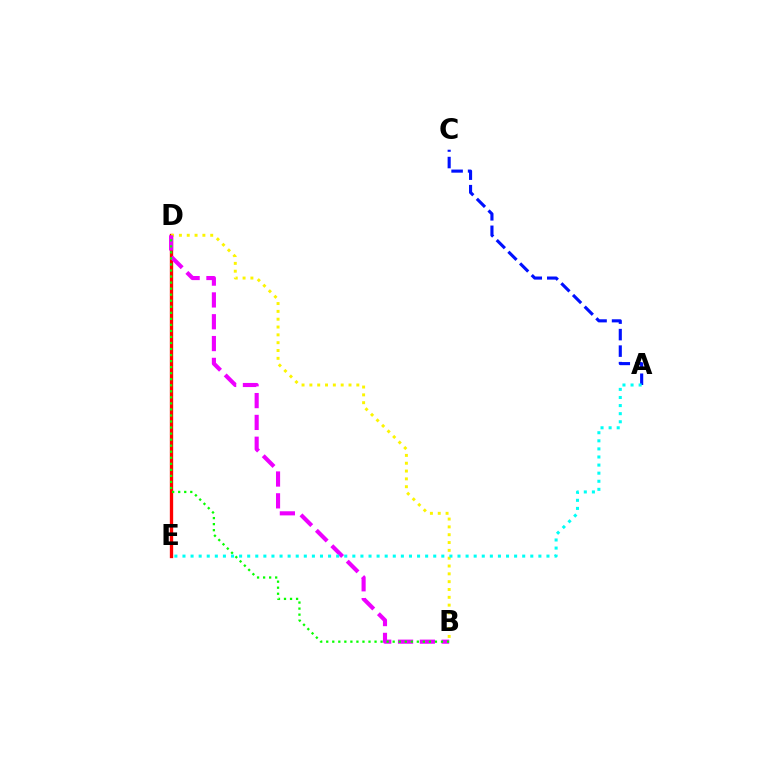{('D', 'E'): [{'color': '#ff0000', 'line_style': 'solid', 'thickness': 2.39}], ('B', 'D'): [{'color': '#fcf500', 'line_style': 'dotted', 'thickness': 2.13}, {'color': '#ee00ff', 'line_style': 'dashed', 'thickness': 2.96}, {'color': '#08ff00', 'line_style': 'dotted', 'thickness': 1.64}], ('A', 'C'): [{'color': '#0010ff', 'line_style': 'dashed', 'thickness': 2.24}], ('A', 'E'): [{'color': '#00fff6', 'line_style': 'dotted', 'thickness': 2.2}]}